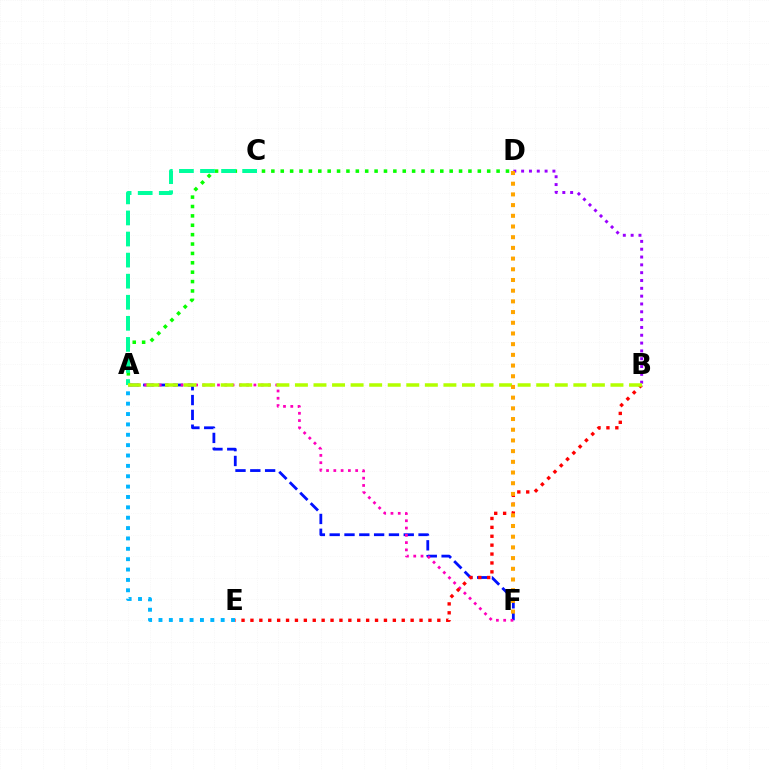{('A', 'F'): [{'color': '#0010ff', 'line_style': 'dashed', 'thickness': 2.01}, {'color': '#ff00bd', 'line_style': 'dotted', 'thickness': 1.98}], ('A', 'E'): [{'color': '#00b5ff', 'line_style': 'dotted', 'thickness': 2.82}], ('A', 'D'): [{'color': '#08ff00', 'line_style': 'dotted', 'thickness': 2.55}], ('A', 'C'): [{'color': '#00ff9d', 'line_style': 'dashed', 'thickness': 2.86}], ('B', 'E'): [{'color': '#ff0000', 'line_style': 'dotted', 'thickness': 2.42}], ('B', 'D'): [{'color': '#9b00ff', 'line_style': 'dotted', 'thickness': 2.13}], ('A', 'B'): [{'color': '#b3ff00', 'line_style': 'dashed', 'thickness': 2.52}], ('D', 'F'): [{'color': '#ffa500', 'line_style': 'dotted', 'thickness': 2.91}]}